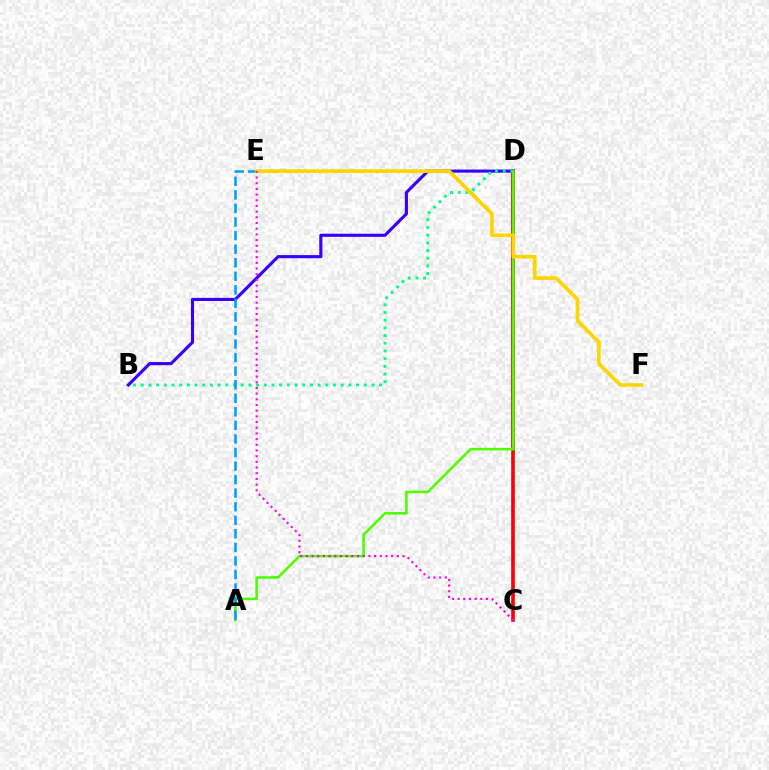{('B', 'D'): [{'color': '#3700ff', 'line_style': 'solid', 'thickness': 2.25}, {'color': '#00ff86', 'line_style': 'dotted', 'thickness': 2.09}], ('C', 'D'): [{'color': '#ff0000', 'line_style': 'solid', 'thickness': 2.62}], ('A', 'D'): [{'color': '#4fff00', 'line_style': 'solid', 'thickness': 1.87}], ('A', 'E'): [{'color': '#009eff', 'line_style': 'dashed', 'thickness': 1.84}], ('E', 'F'): [{'color': '#ffd500', 'line_style': 'solid', 'thickness': 2.62}], ('C', 'E'): [{'color': '#ff00ed', 'line_style': 'dotted', 'thickness': 1.54}]}